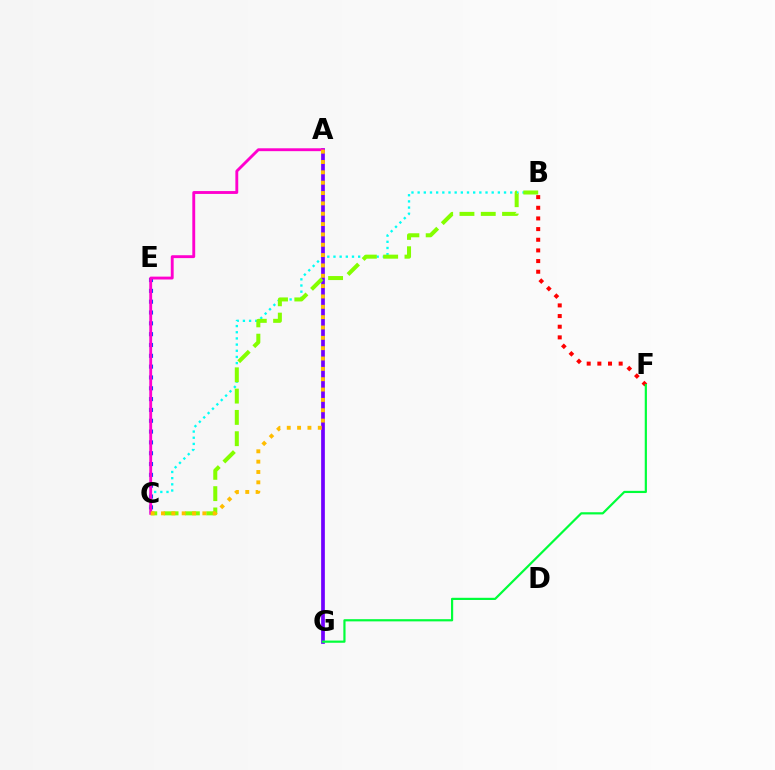{('B', 'F'): [{'color': '#ff0000', 'line_style': 'dotted', 'thickness': 2.9}], ('C', 'E'): [{'color': '#004bff', 'line_style': 'dotted', 'thickness': 2.94}], ('B', 'C'): [{'color': '#00fff6', 'line_style': 'dotted', 'thickness': 1.68}, {'color': '#84ff00', 'line_style': 'dashed', 'thickness': 2.89}], ('A', 'G'): [{'color': '#7200ff', 'line_style': 'solid', 'thickness': 2.67}], ('A', 'C'): [{'color': '#ff00cf', 'line_style': 'solid', 'thickness': 2.07}, {'color': '#ffbd00', 'line_style': 'dotted', 'thickness': 2.81}], ('F', 'G'): [{'color': '#00ff39', 'line_style': 'solid', 'thickness': 1.58}]}